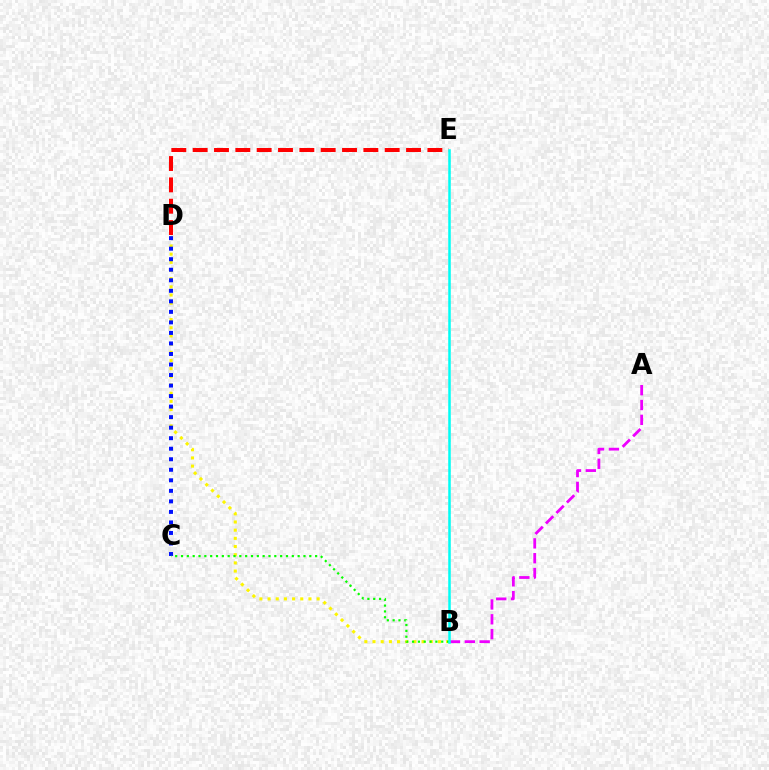{('B', 'D'): [{'color': '#fcf500', 'line_style': 'dotted', 'thickness': 2.22}], ('C', 'D'): [{'color': '#0010ff', 'line_style': 'dotted', 'thickness': 2.86}], ('B', 'C'): [{'color': '#08ff00', 'line_style': 'dotted', 'thickness': 1.58}], ('D', 'E'): [{'color': '#ff0000', 'line_style': 'dashed', 'thickness': 2.9}], ('A', 'B'): [{'color': '#ee00ff', 'line_style': 'dashed', 'thickness': 2.02}], ('B', 'E'): [{'color': '#00fff6', 'line_style': 'solid', 'thickness': 1.82}]}